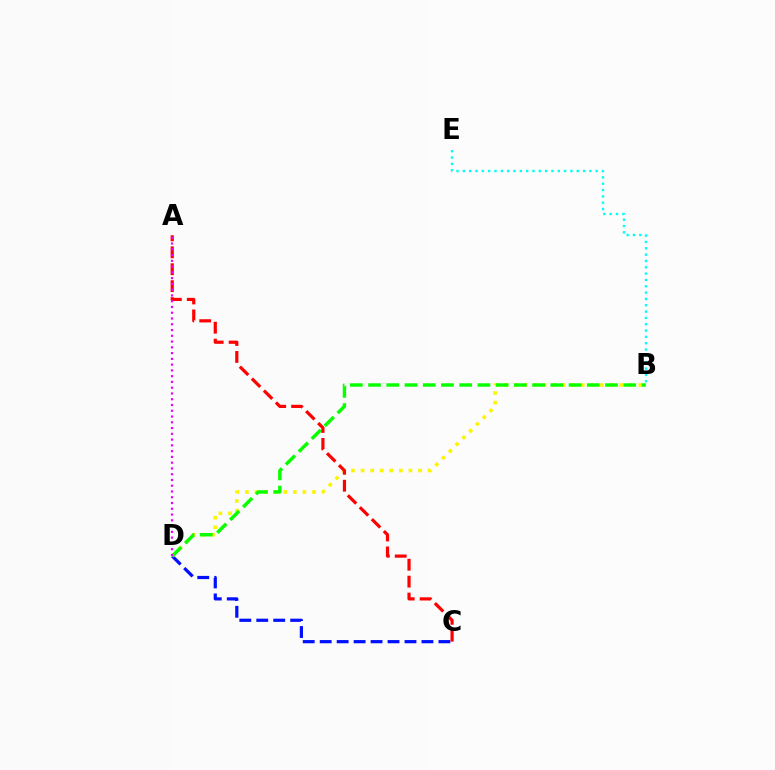{('C', 'D'): [{'color': '#0010ff', 'line_style': 'dashed', 'thickness': 2.3}], ('B', 'D'): [{'color': '#fcf500', 'line_style': 'dotted', 'thickness': 2.6}, {'color': '#08ff00', 'line_style': 'dashed', 'thickness': 2.48}], ('B', 'E'): [{'color': '#00fff6', 'line_style': 'dotted', 'thickness': 1.72}], ('A', 'C'): [{'color': '#ff0000', 'line_style': 'dashed', 'thickness': 2.3}], ('A', 'D'): [{'color': '#ee00ff', 'line_style': 'dotted', 'thickness': 1.57}]}